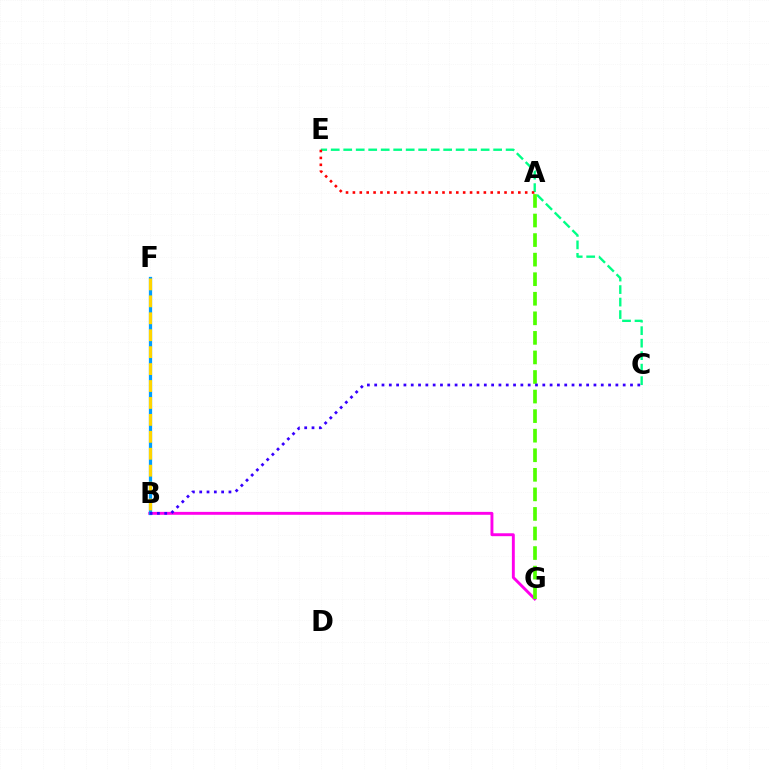{('B', 'G'): [{'color': '#ff00ed', 'line_style': 'solid', 'thickness': 2.1}], ('C', 'E'): [{'color': '#00ff86', 'line_style': 'dashed', 'thickness': 1.7}], ('B', 'F'): [{'color': '#009eff', 'line_style': 'solid', 'thickness': 2.34}, {'color': '#ffd500', 'line_style': 'dashed', 'thickness': 2.3}], ('A', 'G'): [{'color': '#4fff00', 'line_style': 'dashed', 'thickness': 2.66}], ('B', 'C'): [{'color': '#3700ff', 'line_style': 'dotted', 'thickness': 1.99}], ('A', 'E'): [{'color': '#ff0000', 'line_style': 'dotted', 'thickness': 1.87}]}